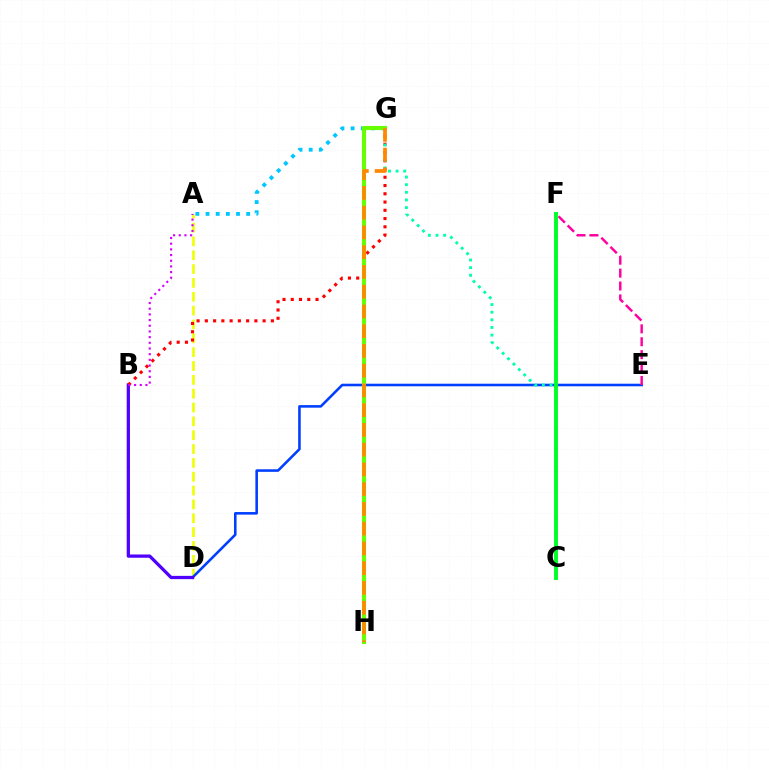{('A', 'D'): [{'color': '#eeff00', 'line_style': 'dashed', 'thickness': 1.88}], ('D', 'E'): [{'color': '#003fff', 'line_style': 'solid', 'thickness': 1.85}], ('B', 'D'): [{'color': '#4f00ff', 'line_style': 'solid', 'thickness': 2.34}], ('B', 'G'): [{'color': '#ff0000', 'line_style': 'dotted', 'thickness': 2.24}], ('A', 'G'): [{'color': '#00c7ff', 'line_style': 'dotted', 'thickness': 2.76}], ('C', 'G'): [{'color': '#00ffaf', 'line_style': 'dotted', 'thickness': 2.07}], ('G', 'H'): [{'color': '#66ff00', 'line_style': 'solid', 'thickness': 2.94}, {'color': '#ff8800', 'line_style': 'dashed', 'thickness': 2.68}], ('C', 'F'): [{'color': '#00ff27', 'line_style': 'solid', 'thickness': 2.83}], ('A', 'B'): [{'color': '#d600ff', 'line_style': 'dotted', 'thickness': 1.54}], ('E', 'F'): [{'color': '#ff00a0', 'line_style': 'dashed', 'thickness': 1.75}]}